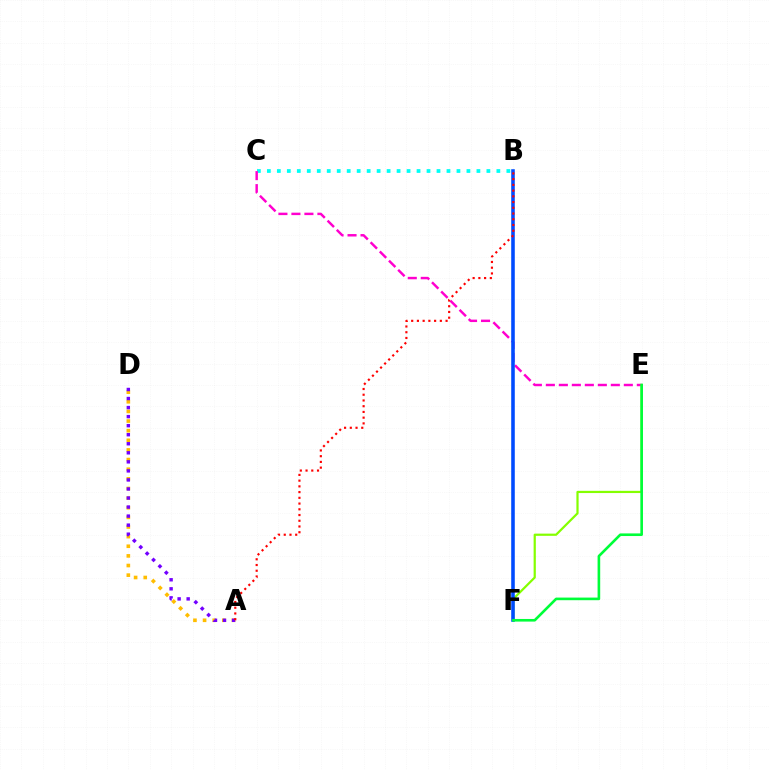{('A', 'D'): [{'color': '#ffbd00', 'line_style': 'dotted', 'thickness': 2.62}, {'color': '#7200ff', 'line_style': 'dotted', 'thickness': 2.46}], ('B', 'C'): [{'color': '#00fff6', 'line_style': 'dotted', 'thickness': 2.71}], ('C', 'E'): [{'color': '#ff00cf', 'line_style': 'dashed', 'thickness': 1.77}], ('E', 'F'): [{'color': '#84ff00', 'line_style': 'solid', 'thickness': 1.59}, {'color': '#00ff39', 'line_style': 'solid', 'thickness': 1.89}], ('B', 'F'): [{'color': '#004bff', 'line_style': 'solid', 'thickness': 2.57}], ('A', 'B'): [{'color': '#ff0000', 'line_style': 'dotted', 'thickness': 1.56}]}